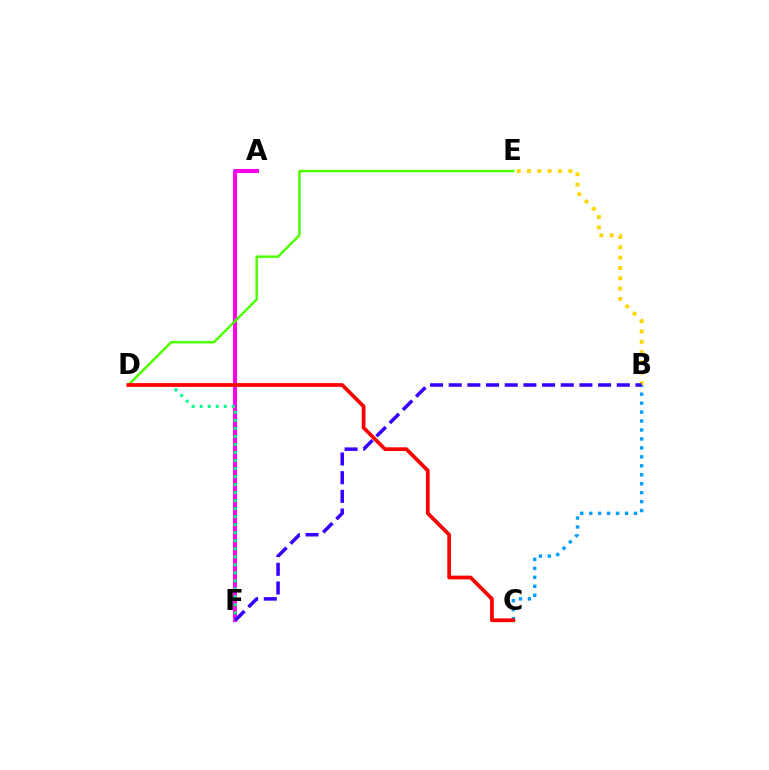{('A', 'F'): [{'color': '#ff00ed', 'line_style': 'solid', 'thickness': 2.92}], ('B', 'C'): [{'color': '#009eff', 'line_style': 'dotted', 'thickness': 2.43}], ('B', 'E'): [{'color': '#ffd500', 'line_style': 'dotted', 'thickness': 2.81}], ('D', 'E'): [{'color': '#4fff00', 'line_style': 'solid', 'thickness': 1.79}], ('D', 'F'): [{'color': '#00ff86', 'line_style': 'dotted', 'thickness': 2.18}], ('C', 'D'): [{'color': '#ff0000', 'line_style': 'solid', 'thickness': 2.69}], ('B', 'F'): [{'color': '#3700ff', 'line_style': 'dashed', 'thickness': 2.54}]}